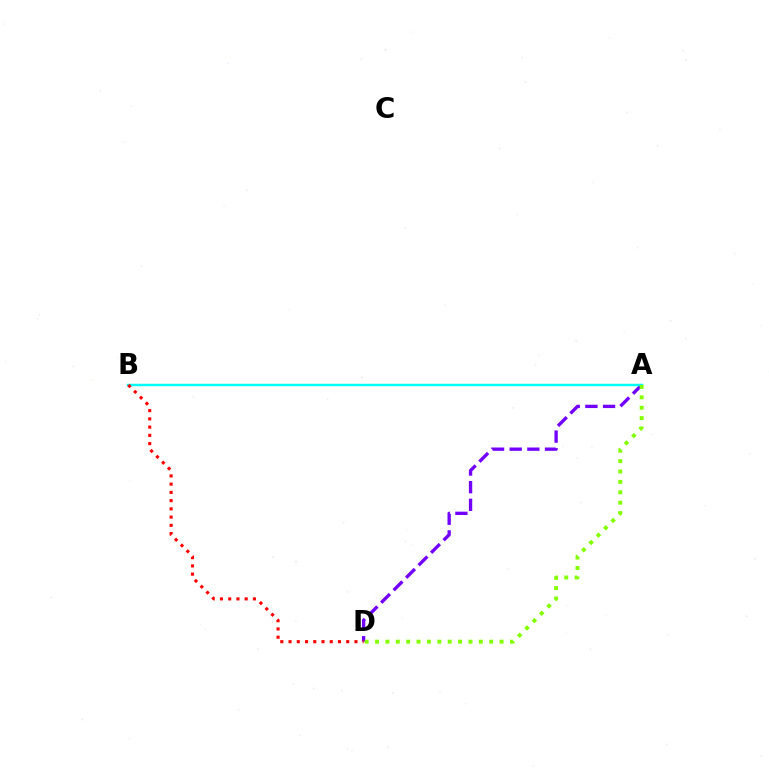{('A', 'D'): [{'color': '#7200ff', 'line_style': 'dashed', 'thickness': 2.4}, {'color': '#84ff00', 'line_style': 'dotted', 'thickness': 2.82}], ('A', 'B'): [{'color': '#00fff6', 'line_style': 'solid', 'thickness': 1.77}], ('B', 'D'): [{'color': '#ff0000', 'line_style': 'dotted', 'thickness': 2.24}]}